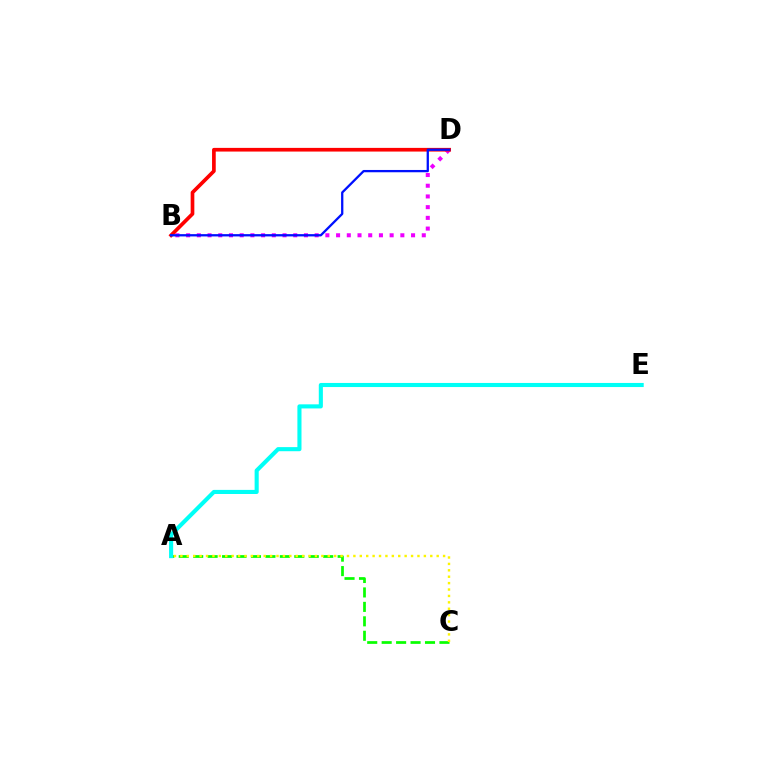{('A', 'C'): [{'color': '#08ff00', 'line_style': 'dashed', 'thickness': 1.96}, {'color': '#fcf500', 'line_style': 'dotted', 'thickness': 1.74}], ('A', 'E'): [{'color': '#00fff6', 'line_style': 'solid', 'thickness': 2.95}], ('B', 'D'): [{'color': '#ee00ff', 'line_style': 'dotted', 'thickness': 2.91}, {'color': '#ff0000', 'line_style': 'solid', 'thickness': 2.65}, {'color': '#0010ff', 'line_style': 'solid', 'thickness': 1.65}]}